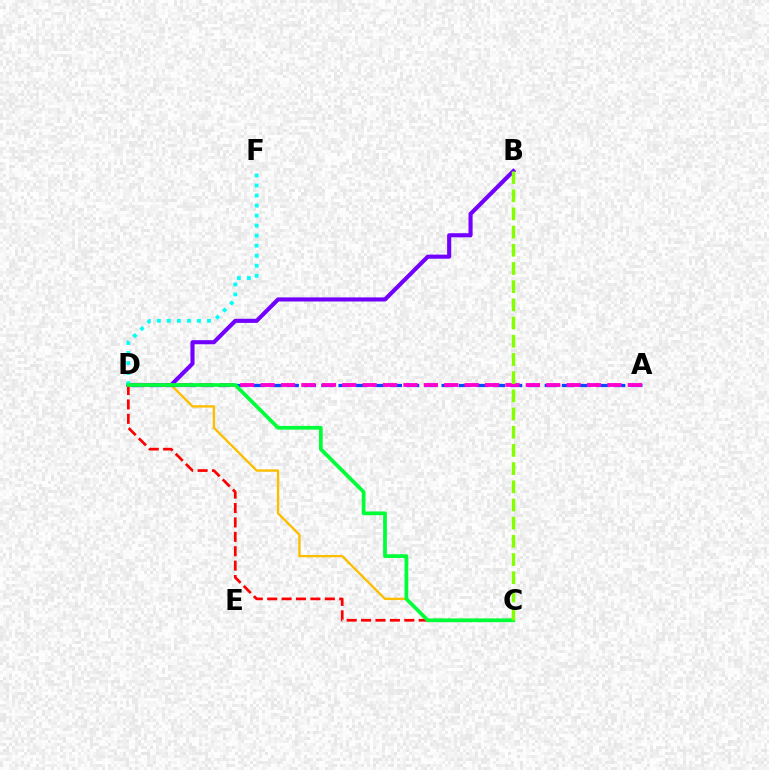{('B', 'D'): [{'color': '#7200ff', 'line_style': 'solid', 'thickness': 2.96}], ('C', 'D'): [{'color': '#ffbd00', 'line_style': 'solid', 'thickness': 1.7}, {'color': '#ff0000', 'line_style': 'dashed', 'thickness': 1.96}, {'color': '#00ff39', 'line_style': 'solid', 'thickness': 2.69}], ('A', 'D'): [{'color': '#004bff', 'line_style': 'dashed', 'thickness': 2.33}, {'color': '#ff00cf', 'line_style': 'dashed', 'thickness': 2.77}], ('D', 'F'): [{'color': '#00fff6', 'line_style': 'dotted', 'thickness': 2.73}], ('B', 'C'): [{'color': '#84ff00', 'line_style': 'dashed', 'thickness': 2.47}]}